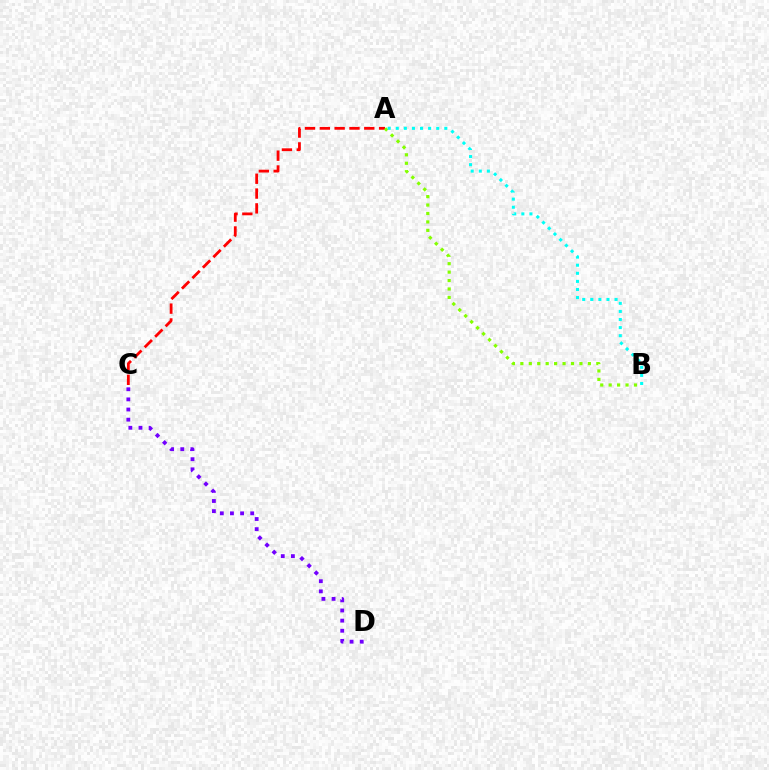{('A', 'C'): [{'color': '#ff0000', 'line_style': 'dashed', 'thickness': 2.01}], ('C', 'D'): [{'color': '#7200ff', 'line_style': 'dotted', 'thickness': 2.75}], ('A', 'B'): [{'color': '#84ff00', 'line_style': 'dotted', 'thickness': 2.29}, {'color': '#00fff6', 'line_style': 'dotted', 'thickness': 2.2}]}